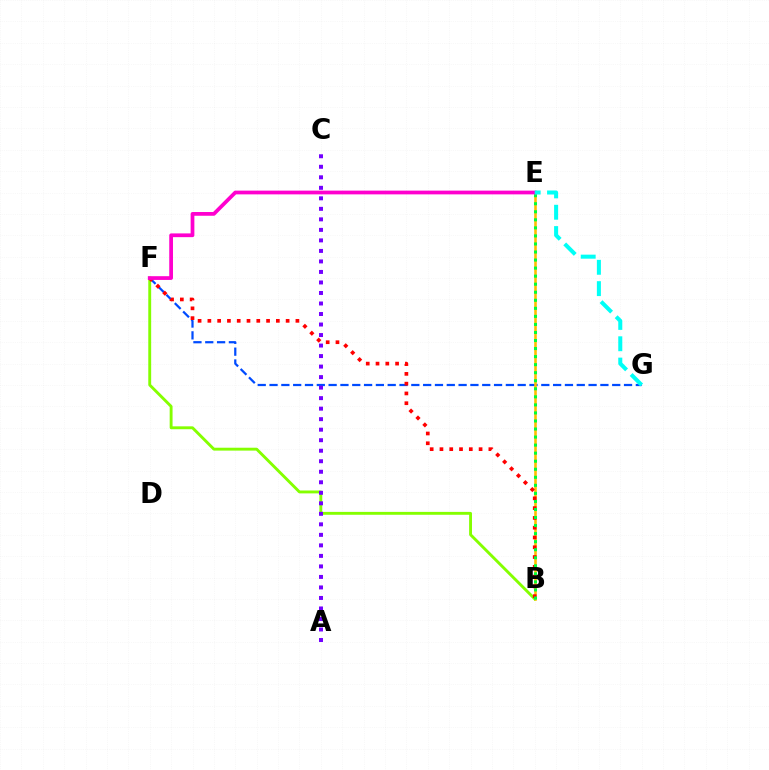{('F', 'G'): [{'color': '#004bff', 'line_style': 'dashed', 'thickness': 1.61}], ('B', 'E'): [{'color': '#ffbd00', 'line_style': 'solid', 'thickness': 1.86}, {'color': '#00ff39', 'line_style': 'dotted', 'thickness': 2.19}], ('B', 'F'): [{'color': '#84ff00', 'line_style': 'solid', 'thickness': 2.08}, {'color': '#ff0000', 'line_style': 'dotted', 'thickness': 2.66}], ('E', 'F'): [{'color': '#ff00cf', 'line_style': 'solid', 'thickness': 2.7}], ('E', 'G'): [{'color': '#00fff6', 'line_style': 'dashed', 'thickness': 2.9}], ('A', 'C'): [{'color': '#7200ff', 'line_style': 'dotted', 'thickness': 2.86}]}